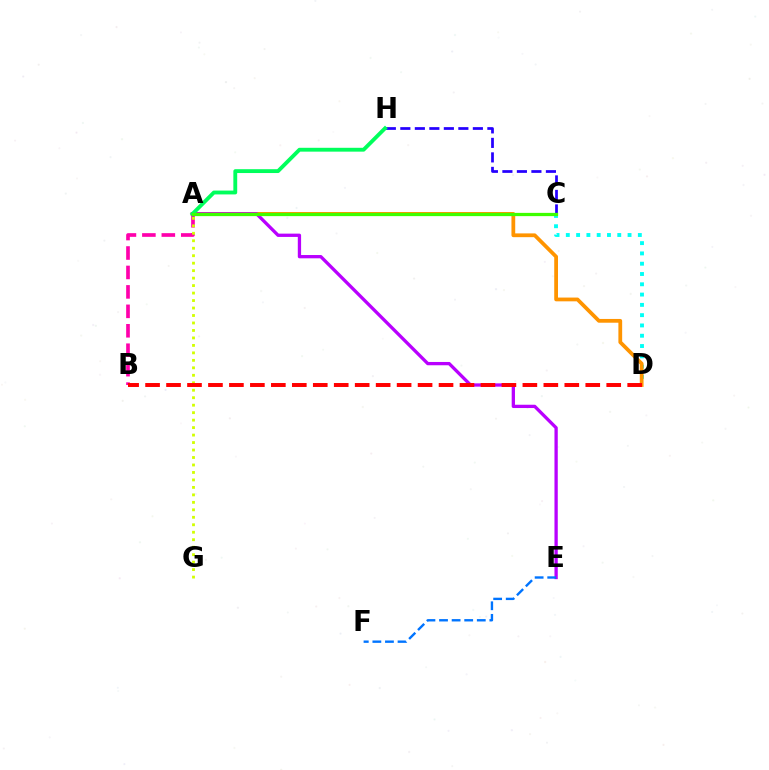{('C', 'D'): [{'color': '#00fff6', 'line_style': 'dotted', 'thickness': 2.8}], ('A', 'D'): [{'color': '#ff9400', 'line_style': 'solid', 'thickness': 2.71}], ('A', 'E'): [{'color': '#b900ff', 'line_style': 'solid', 'thickness': 2.37}], ('C', 'H'): [{'color': '#2500ff', 'line_style': 'dashed', 'thickness': 1.97}], ('A', 'B'): [{'color': '#ff00ac', 'line_style': 'dashed', 'thickness': 2.64}], ('E', 'F'): [{'color': '#0074ff', 'line_style': 'dashed', 'thickness': 1.71}], ('A', 'G'): [{'color': '#d1ff00', 'line_style': 'dotted', 'thickness': 2.03}], ('A', 'H'): [{'color': '#00ff5c', 'line_style': 'solid', 'thickness': 2.77}], ('B', 'D'): [{'color': '#ff0000', 'line_style': 'dashed', 'thickness': 2.85}], ('A', 'C'): [{'color': '#3dff00', 'line_style': 'solid', 'thickness': 2.34}]}